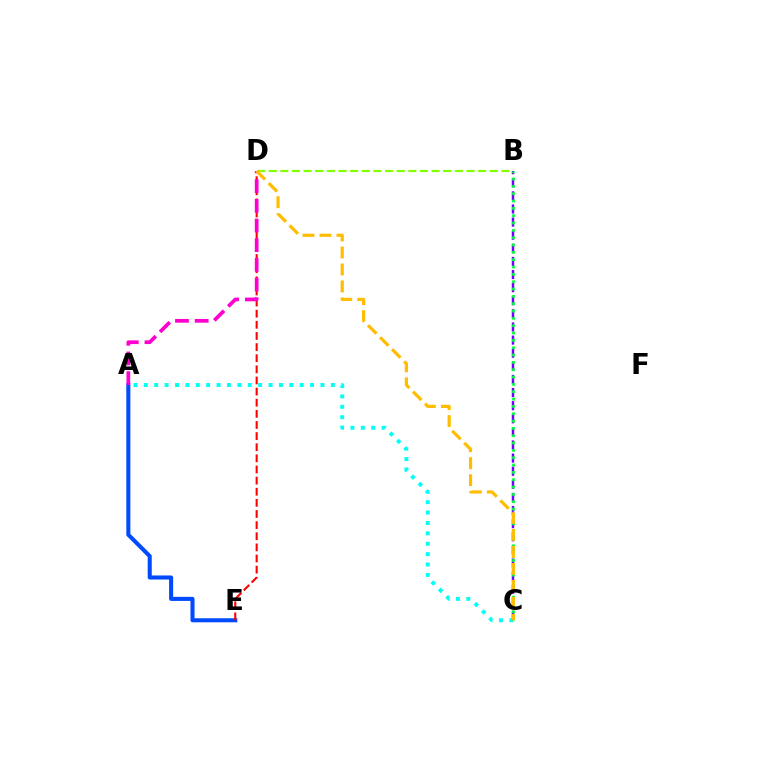{('B', 'C'): [{'color': '#7200ff', 'line_style': 'dashed', 'thickness': 1.78}, {'color': '#00ff39', 'line_style': 'dotted', 'thickness': 1.99}], ('A', 'E'): [{'color': '#004bff', 'line_style': 'solid', 'thickness': 2.92}], ('D', 'E'): [{'color': '#ff0000', 'line_style': 'dashed', 'thickness': 1.51}], ('A', 'C'): [{'color': '#00fff6', 'line_style': 'dotted', 'thickness': 2.82}], ('A', 'D'): [{'color': '#ff00cf', 'line_style': 'dashed', 'thickness': 2.67}], ('B', 'D'): [{'color': '#84ff00', 'line_style': 'dashed', 'thickness': 1.58}], ('C', 'D'): [{'color': '#ffbd00', 'line_style': 'dashed', 'thickness': 2.31}]}